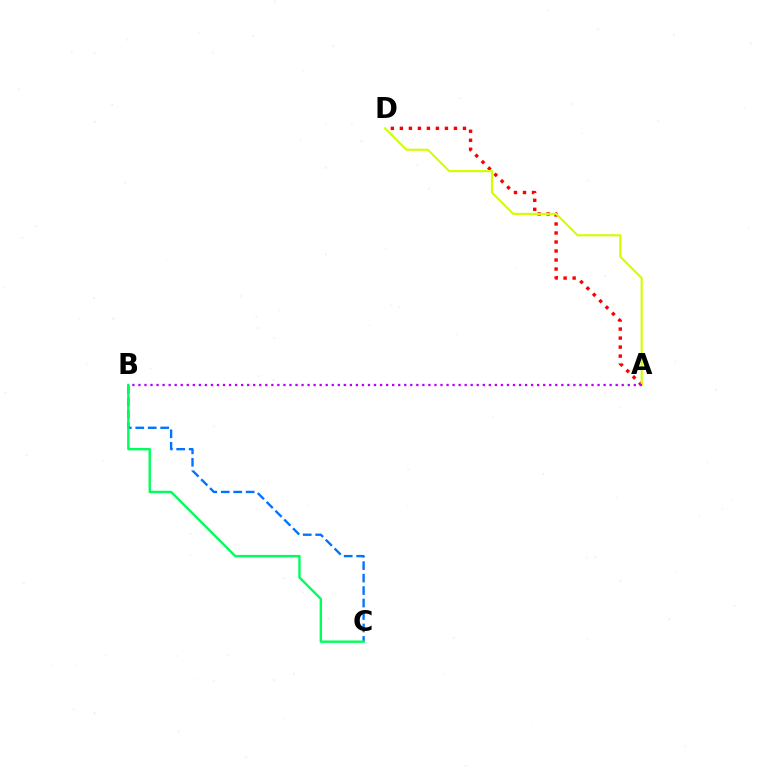{('A', 'D'): [{'color': '#ff0000', 'line_style': 'dotted', 'thickness': 2.45}, {'color': '#d1ff00', 'line_style': 'solid', 'thickness': 1.53}], ('B', 'C'): [{'color': '#0074ff', 'line_style': 'dashed', 'thickness': 1.69}, {'color': '#00ff5c', 'line_style': 'solid', 'thickness': 1.73}], ('A', 'B'): [{'color': '#b900ff', 'line_style': 'dotted', 'thickness': 1.64}]}